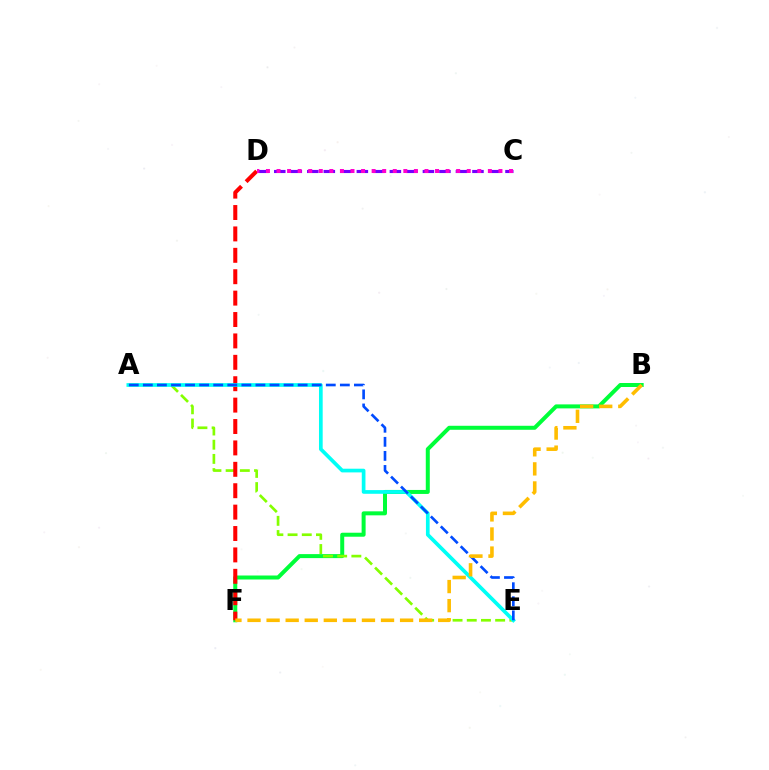{('B', 'F'): [{'color': '#00ff39', 'line_style': 'solid', 'thickness': 2.88}, {'color': '#ffbd00', 'line_style': 'dashed', 'thickness': 2.59}], ('C', 'D'): [{'color': '#7200ff', 'line_style': 'dashed', 'thickness': 2.24}, {'color': '#ff00cf', 'line_style': 'dotted', 'thickness': 2.87}], ('A', 'E'): [{'color': '#84ff00', 'line_style': 'dashed', 'thickness': 1.93}, {'color': '#00fff6', 'line_style': 'solid', 'thickness': 2.66}, {'color': '#004bff', 'line_style': 'dashed', 'thickness': 1.91}], ('D', 'F'): [{'color': '#ff0000', 'line_style': 'dashed', 'thickness': 2.91}]}